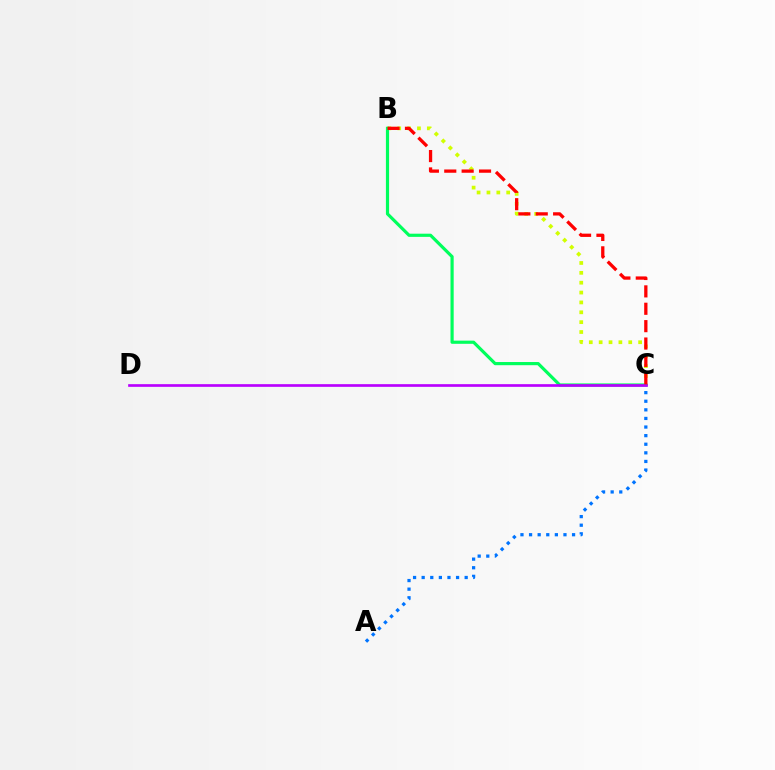{('B', 'C'): [{'color': '#d1ff00', 'line_style': 'dotted', 'thickness': 2.68}, {'color': '#00ff5c', 'line_style': 'solid', 'thickness': 2.29}, {'color': '#ff0000', 'line_style': 'dashed', 'thickness': 2.36}], ('A', 'C'): [{'color': '#0074ff', 'line_style': 'dotted', 'thickness': 2.34}], ('C', 'D'): [{'color': '#b900ff', 'line_style': 'solid', 'thickness': 1.93}]}